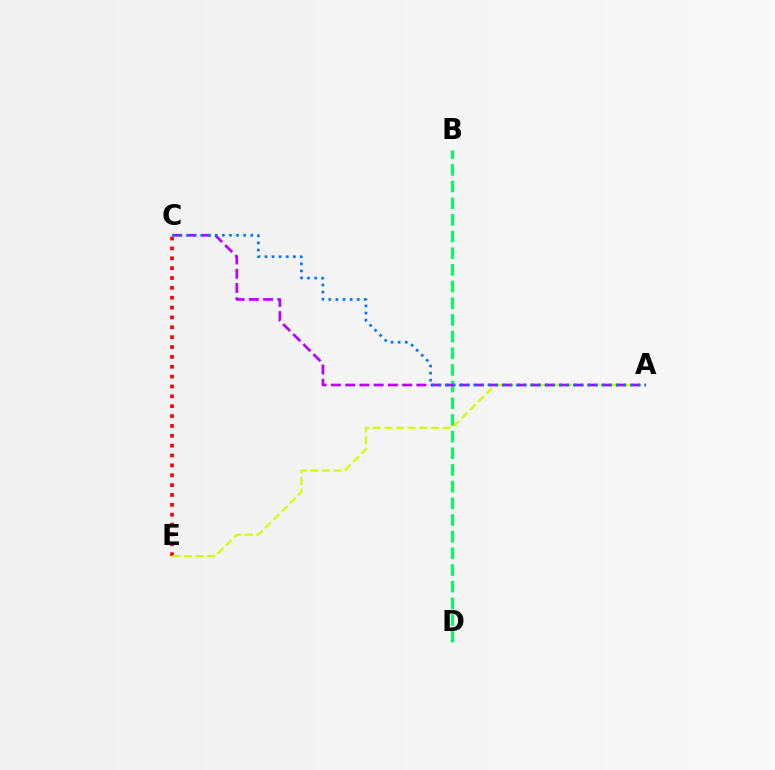{('B', 'D'): [{'color': '#00ff5c', 'line_style': 'dashed', 'thickness': 2.26}], ('C', 'E'): [{'color': '#ff0000', 'line_style': 'dotted', 'thickness': 2.68}], ('A', 'E'): [{'color': '#d1ff00', 'line_style': 'dashed', 'thickness': 1.58}], ('A', 'C'): [{'color': '#b900ff', 'line_style': 'dashed', 'thickness': 1.94}, {'color': '#0074ff', 'line_style': 'dotted', 'thickness': 1.93}]}